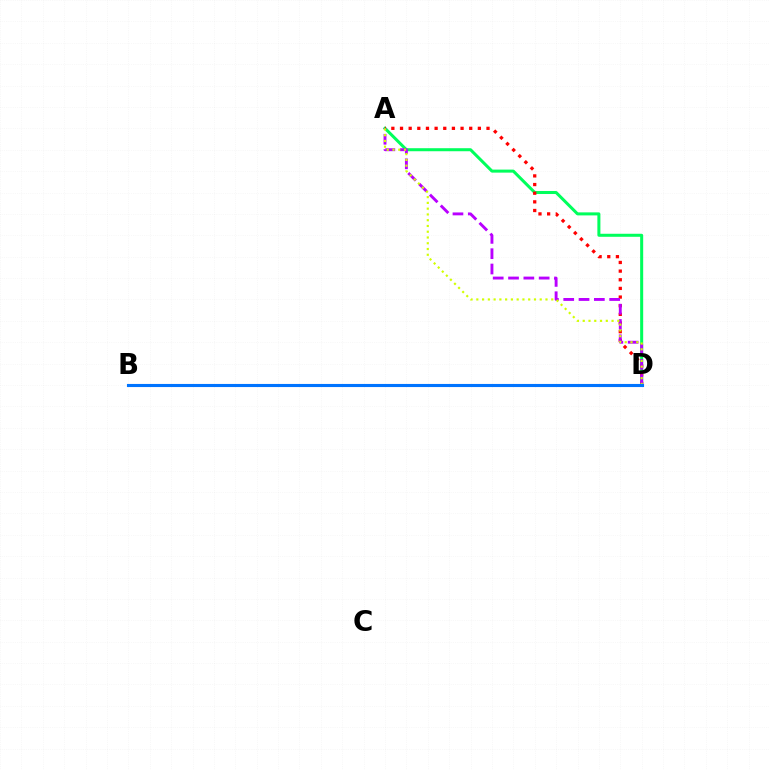{('A', 'D'): [{'color': '#00ff5c', 'line_style': 'solid', 'thickness': 2.18}, {'color': '#ff0000', 'line_style': 'dotted', 'thickness': 2.35}, {'color': '#b900ff', 'line_style': 'dashed', 'thickness': 2.08}, {'color': '#d1ff00', 'line_style': 'dotted', 'thickness': 1.57}], ('B', 'D'): [{'color': '#0074ff', 'line_style': 'solid', 'thickness': 2.23}]}